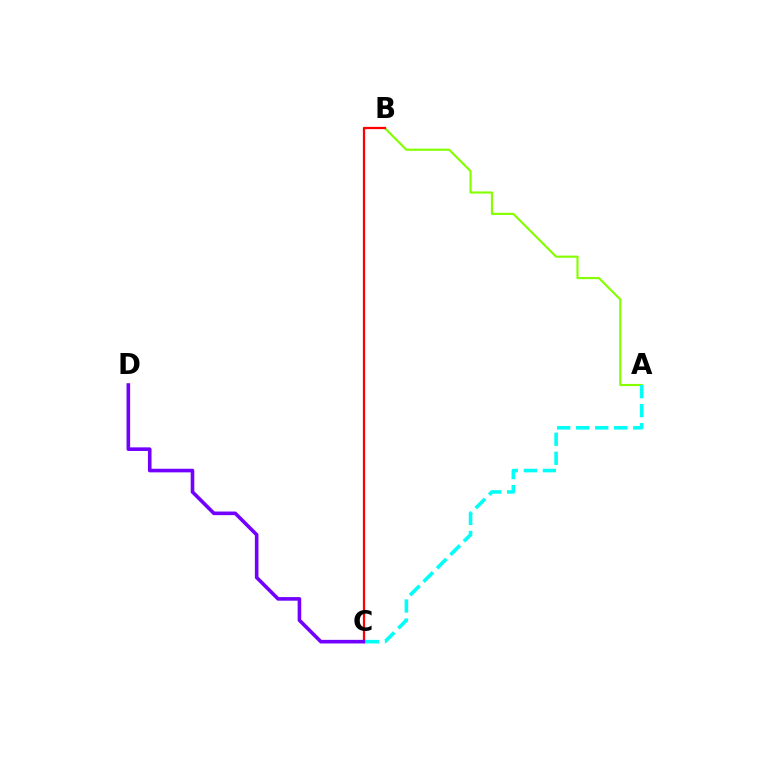{('A', 'B'): [{'color': '#84ff00', 'line_style': 'solid', 'thickness': 1.55}], ('B', 'C'): [{'color': '#ff0000', 'line_style': 'solid', 'thickness': 1.61}], ('C', 'D'): [{'color': '#7200ff', 'line_style': 'solid', 'thickness': 2.59}], ('A', 'C'): [{'color': '#00fff6', 'line_style': 'dashed', 'thickness': 2.58}]}